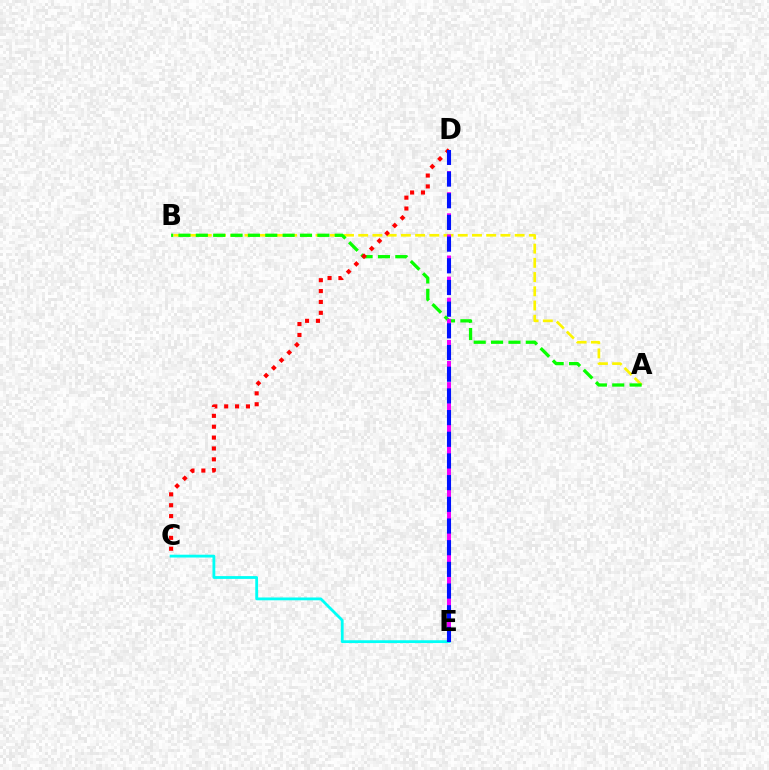{('A', 'B'): [{'color': '#fcf500', 'line_style': 'dashed', 'thickness': 1.93}, {'color': '#08ff00', 'line_style': 'dashed', 'thickness': 2.36}], ('C', 'E'): [{'color': '#00fff6', 'line_style': 'solid', 'thickness': 2.02}], ('C', 'D'): [{'color': '#ff0000', 'line_style': 'dotted', 'thickness': 2.96}], ('D', 'E'): [{'color': '#ee00ff', 'line_style': 'dashed', 'thickness': 2.87}, {'color': '#0010ff', 'line_style': 'dashed', 'thickness': 2.95}]}